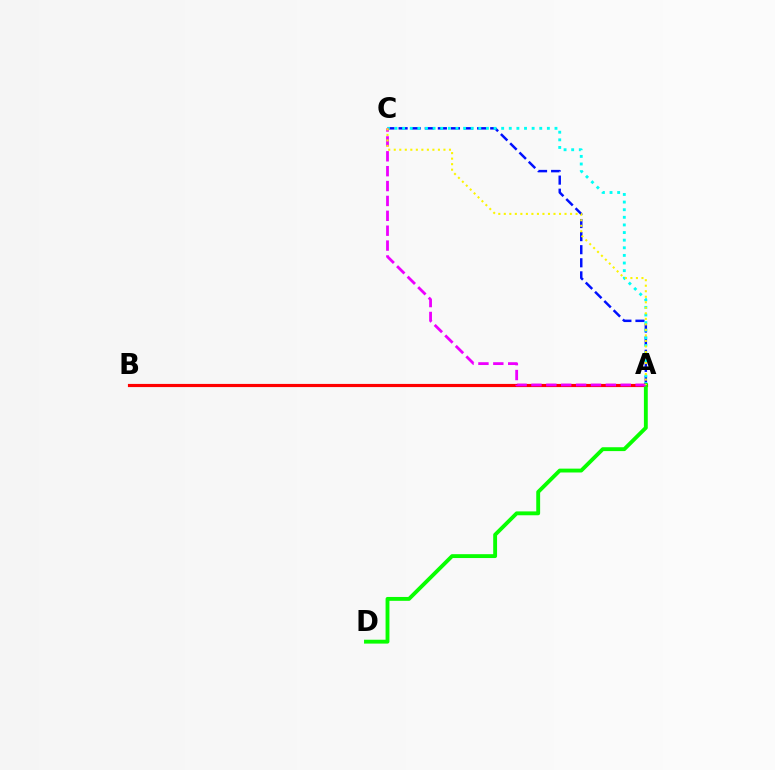{('A', 'C'): [{'color': '#0010ff', 'line_style': 'dashed', 'thickness': 1.78}, {'color': '#00fff6', 'line_style': 'dotted', 'thickness': 2.07}, {'color': '#ee00ff', 'line_style': 'dashed', 'thickness': 2.02}, {'color': '#fcf500', 'line_style': 'dotted', 'thickness': 1.5}], ('A', 'B'): [{'color': '#ff0000', 'line_style': 'solid', 'thickness': 2.27}], ('A', 'D'): [{'color': '#08ff00', 'line_style': 'solid', 'thickness': 2.78}]}